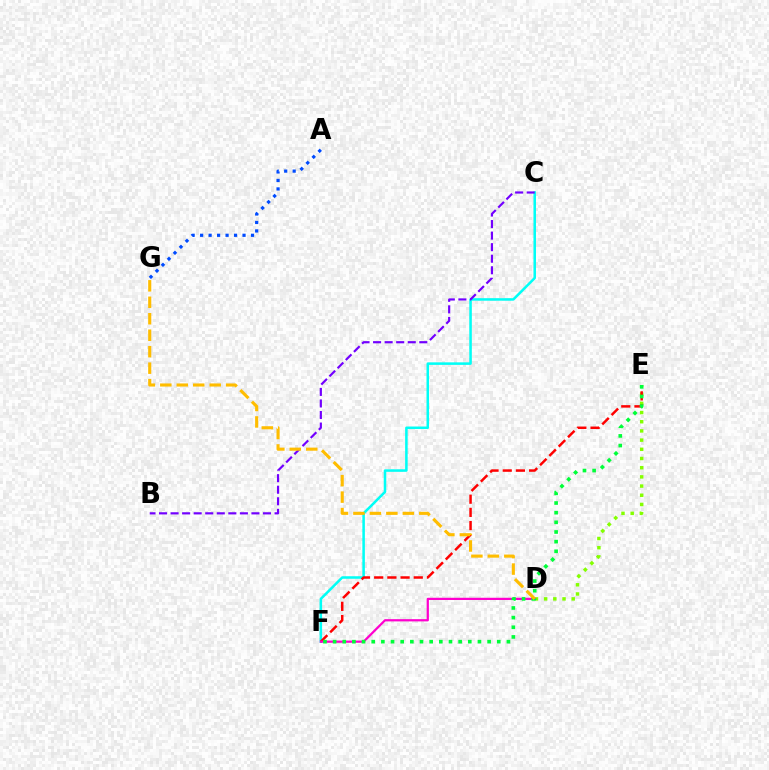{('C', 'F'): [{'color': '#00fff6', 'line_style': 'solid', 'thickness': 1.82}], ('D', 'E'): [{'color': '#84ff00', 'line_style': 'dotted', 'thickness': 2.5}], ('B', 'C'): [{'color': '#7200ff', 'line_style': 'dashed', 'thickness': 1.57}], ('E', 'F'): [{'color': '#ff0000', 'line_style': 'dashed', 'thickness': 1.79}, {'color': '#00ff39', 'line_style': 'dotted', 'thickness': 2.62}], ('D', 'F'): [{'color': '#ff00cf', 'line_style': 'solid', 'thickness': 1.61}], ('A', 'G'): [{'color': '#004bff', 'line_style': 'dotted', 'thickness': 2.3}], ('D', 'G'): [{'color': '#ffbd00', 'line_style': 'dashed', 'thickness': 2.24}]}